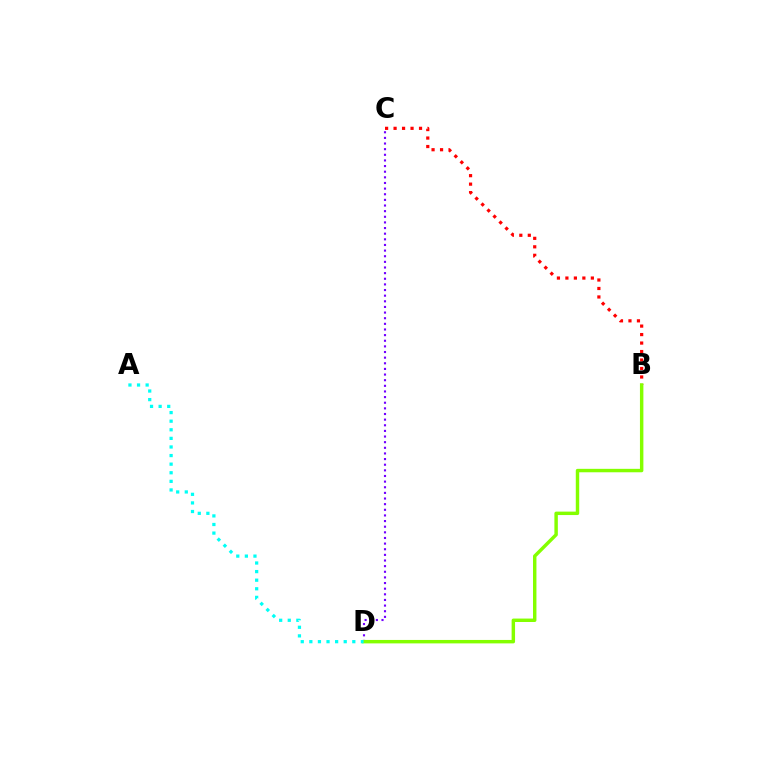{('B', 'C'): [{'color': '#ff0000', 'line_style': 'dotted', 'thickness': 2.3}], ('C', 'D'): [{'color': '#7200ff', 'line_style': 'dotted', 'thickness': 1.53}], ('B', 'D'): [{'color': '#84ff00', 'line_style': 'solid', 'thickness': 2.48}], ('A', 'D'): [{'color': '#00fff6', 'line_style': 'dotted', 'thickness': 2.33}]}